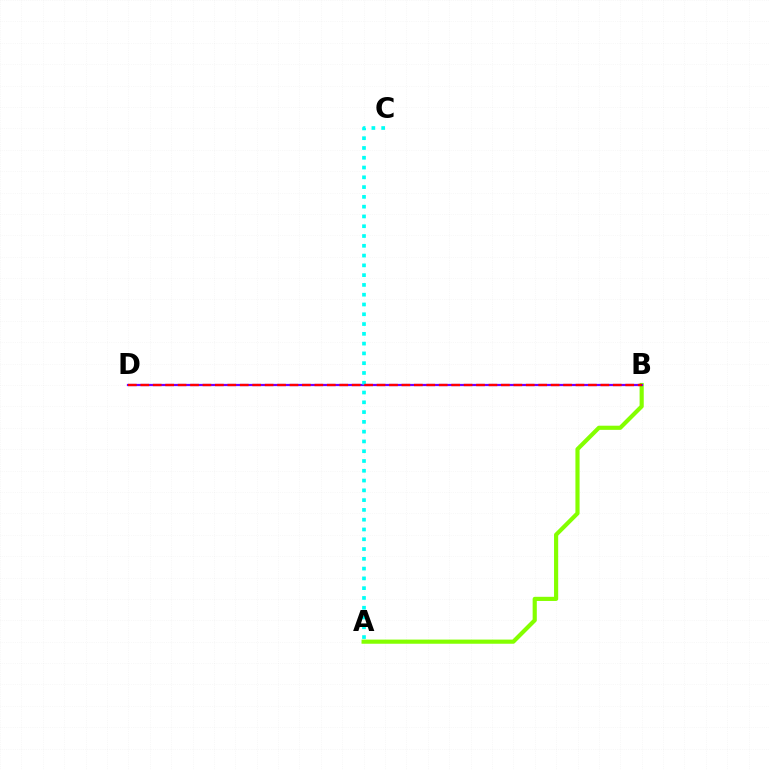{('A', 'B'): [{'color': '#84ff00', 'line_style': 'solid', 'thickness': 2.99}], ('B', 'D'): [{'color': '#7200ff', 'line_style': 'solid', 'thickness': 1.61}, {'color': '#ff0000', 'line_style': 'dashed', 'thickness': 1.69}], ('A', 'C'): [{'color': '#00fff6', 'line_style': 'dotted', 'thickness': 2.66}]}